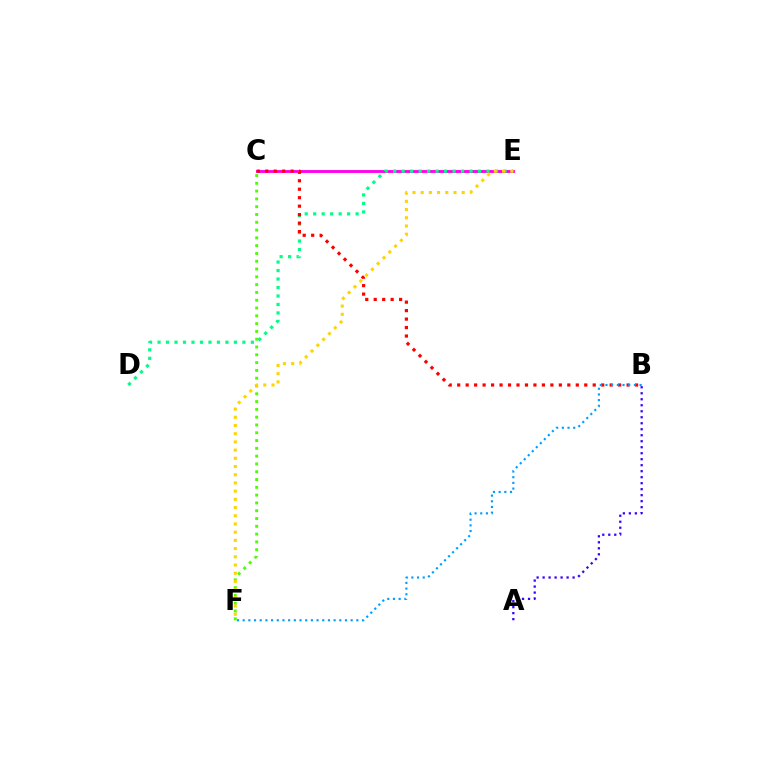{('C', 'E'): [{'color': '#ff00ed', 'line_style': 'solid', 'thickness': 2.06}], ('D', 'E'): [{'color': '#00ff86', 'line_style': 'dotted', 'thickness': 2.3}], ('C', 'F'): [{'color': '#4fff00', 'line_style': 'dotted', 'thickness': 2.12}], ('B', 'C'): [{'color': '#ff0000', 'line_style': 'dotted', 'thickness': 2.3}], ('B', 'F'): [{'color': '#009eff', 'line_style': 'dotted', 'thickness': 1.54}], ('E', 'F'): [{'color': '#ffd500', 'line_style': 'dotted', 'thickness': 2.23}], ('A', 'B'): [{'color': '#3700ff', 'line_style': 'dotted', 'thickness': 1.63}]}